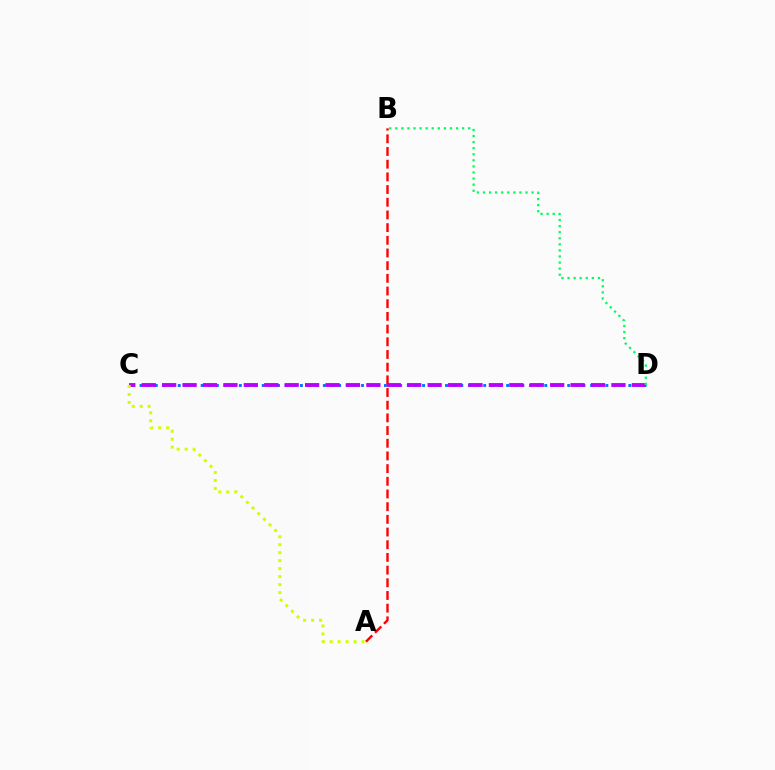{('C', 'D'): [{'color': '#0074ff', 'line_style': 'dotted', 'thickness': 2.07}, {'color': '#b900ff', 'line_style': 'dashed', 'thickness': 2.77}], ('B', 'D'): [{'color': '#00ff5c', 'line_style': 'dotted', 'thickness': 1.65}], ('A', 'C'): [{'color': '#d1ff00', 'line_style': 'dotted', 'thickness': 2.17}], ('A', 'B'): [{'color': '#ff0000', 'line_style': 'dashed', 'thickness': 1.72}]}